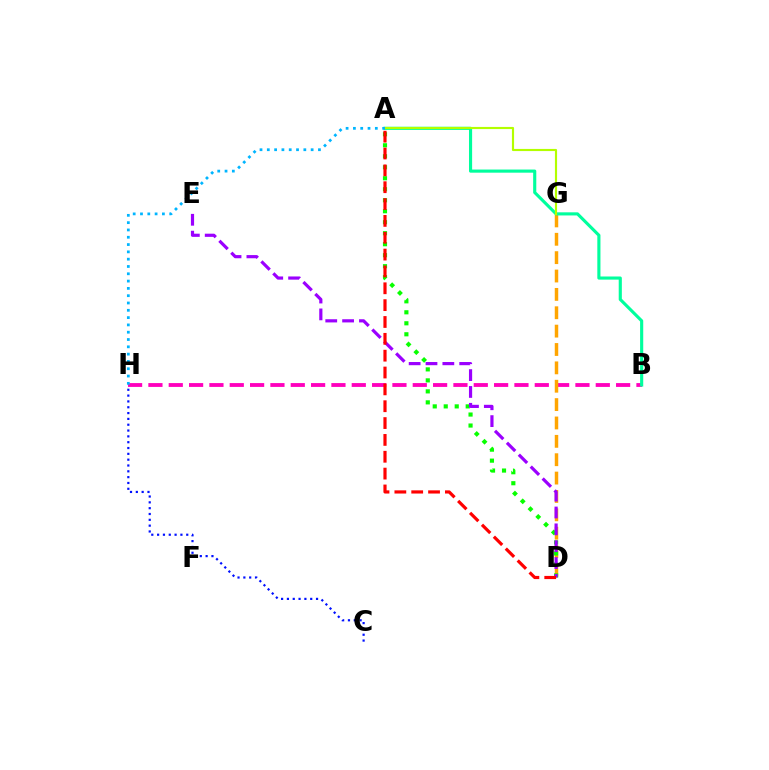{('C', 'H'): [{'color': '#0010ff', 'line_style': 'dotted', 'thickness': 1.58}], ('B', 'H'): [{'color': '#ff00bd', 'line_style': 'dashed', 'thickness': 2.76}], ('D', 'G'): [{'color': '#ffa500', 'line_style': 'dashed', 'thickness': 2.5}], ('A', 'B'): [{'color': '#00ff9d', 'line_style': 'solid', 'thickness': 2.25}], ('A', 'D'): [{'color': '#08ff00', 'line_style': 'dotted', 'thickness': 2.99}, {'color': '#ff0000', 'line_style': 'dashed', 'thickness': 2.29}], ('A', 'G'): [{'color': '#b3ff00', 'line_style': 'solid', 'thickness': 1.55}], ('A', 'H'): [{'color': '#00b5ff', 'line_style': 'dotted', 'thickness': 1.98}], ('D', 'E'): [{'color': '#9b00ff', 'line_style': 'dashed', 'thickness': 2.29}]}